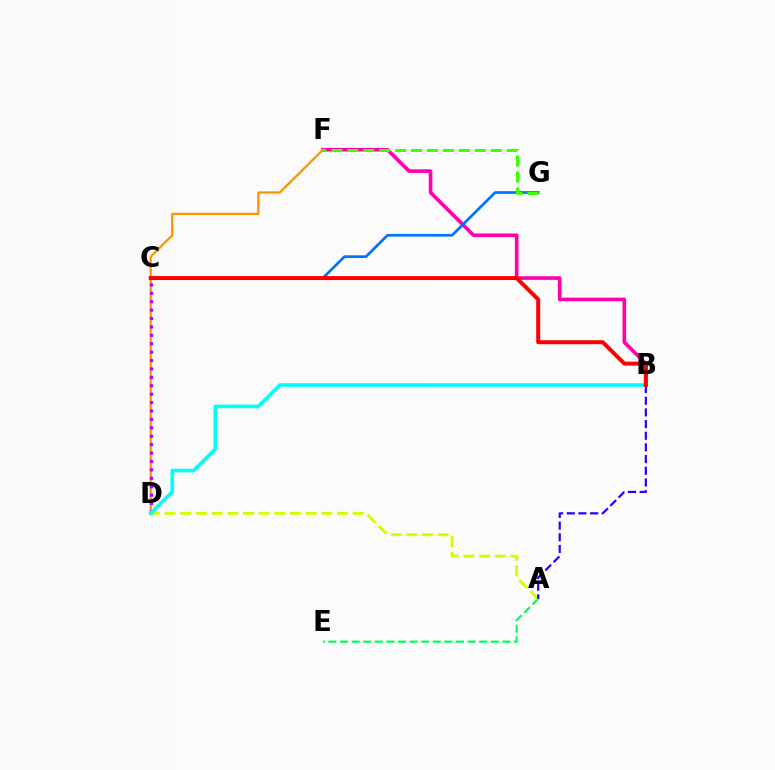{('A', 'E'): [{'color': '#00ff5c', 'line_style': 'dashed', 'thickness': 1.58}], ('B', 'F'): [{'color': '#ff00ac', 'line_style': 'solid', 'thickness': 2.6}], ('A', 'D'): [{'color': '#d1ff00', 'line_style': 'dashed', 'thickness': 2.13}], ('D', 'F'): [{'color': '#ff9400', 'line_style': 'solid', 'thickness': 1.65}], ('C', 'D'): [{'color': '#b900ff', 'line_style': 'dotted', 'thickness': 2.28}], ('C', 'G'): [{'color': '#0074ff', 'line_style': 'solid', 'thickness': 1.95}], ('F', 'G'): [{'color': '#3dff00', 'line_style': 'dashed', 'thickness': 2.16}], ('B', 'D'): [{'color': '#00fff6', 'line_style': 'solid', 'thickness': 2.6}], ('A', 'B'): [{'color': '#2500ff', 'line_style': 'dashed', 'thickness': 1.59}], ('B', 'C'): [{'color': '#ff0000', 'line_style': 'solid', 'thickness': 2.85}]}